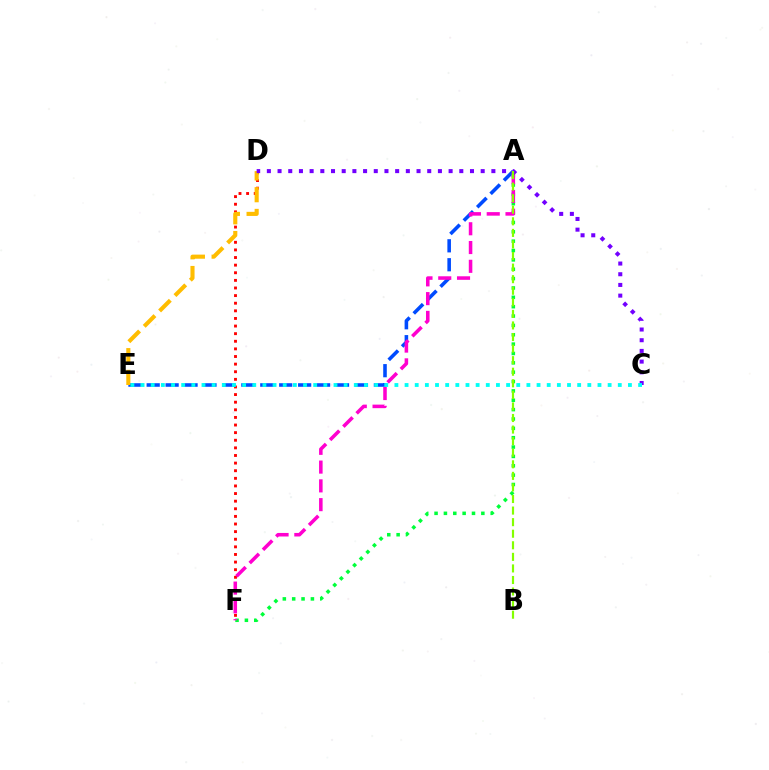{('D', 'F'): [{'color': '#ff0000', 'line_style': 'dotted', 'thickness': 2.07}], ('A', 'E'): [{'color': '#004bff', 'line_style': 'dashed', 'thickness': 2.57}], ('D', 'E'): [{'color': '#ffbd00', 'line_style': 'dashed', 'thickness': 2.95}], ('A', 'F'): [{'color': '#00ff39', 'line_style': 'dotted', 'thickness': 2.54}, {'color': '#ff00cf', 'line_style': 'dashed', 'thickness': 2.55}], ('C', 'D'): [{'color': '#7200ff', 'line_style': 'dotted', 'thickness': 2.9}], ('A', 'B'): [{'color': '#84ff00', 'line_style': 'dashed', 'thickness': 1.57}], ('C', 'E'): [{'color': '#00fff6', 'line_style': 'dotted', 'thickness': 2.76}]}